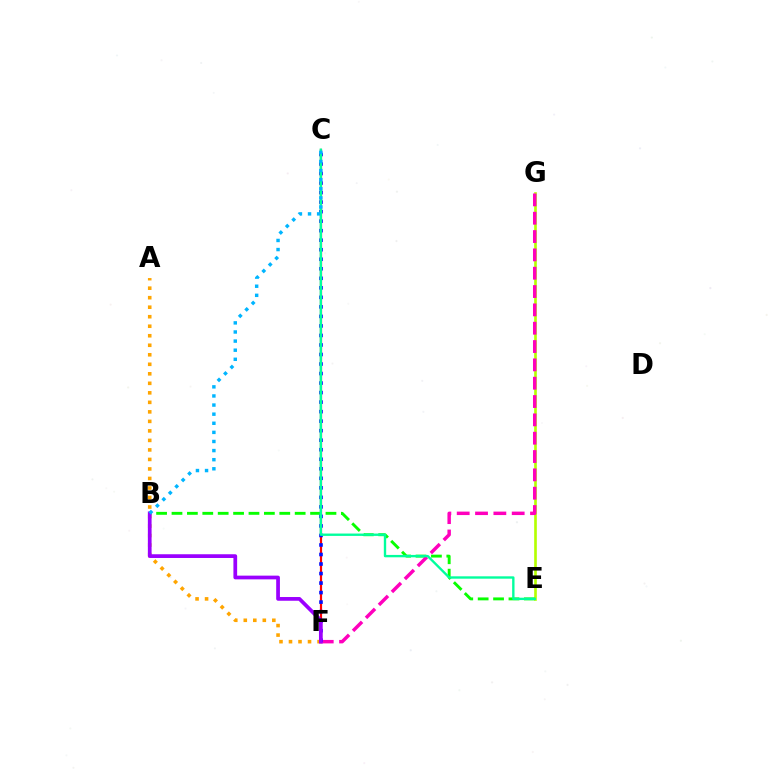{('E', 'G'): [{'color': '#b3ff00', 'line_style': 'solid', 'thickness': 1.9}], ('C', 'F'): [{'color': '#ff0000', 'line_style': 'solid', 'thickness': 1.57}, {'color': '#0010ff', 'line_style': 'dotted', 'thickness': 2.59}], ('B', 'E'): [{'color': '#08ff00', 'line_style': 'dashed', 'thickness': 2.09}], ('A', 'F'): [{'color': '#ffa500', 'line_style': 'dotted', 'thickness': 2.58}], ('F', 'G'): [{'color': '#ff00bd', 'line_style': 'dashed', 'thickness': 2.49}], ('C', 'E'): [{'color': '#00ff9d', 'line_style': 'solid', 'thickness': 1.7}], ('B', 'F'): [{'color': '#9b00ff', 'line_style': 'solid', 'thickness': 2.68}], ('B', 'C'): [{'color': '#00b5ff', 'line_style': 'dotted', 'thickness': 2.47}]}